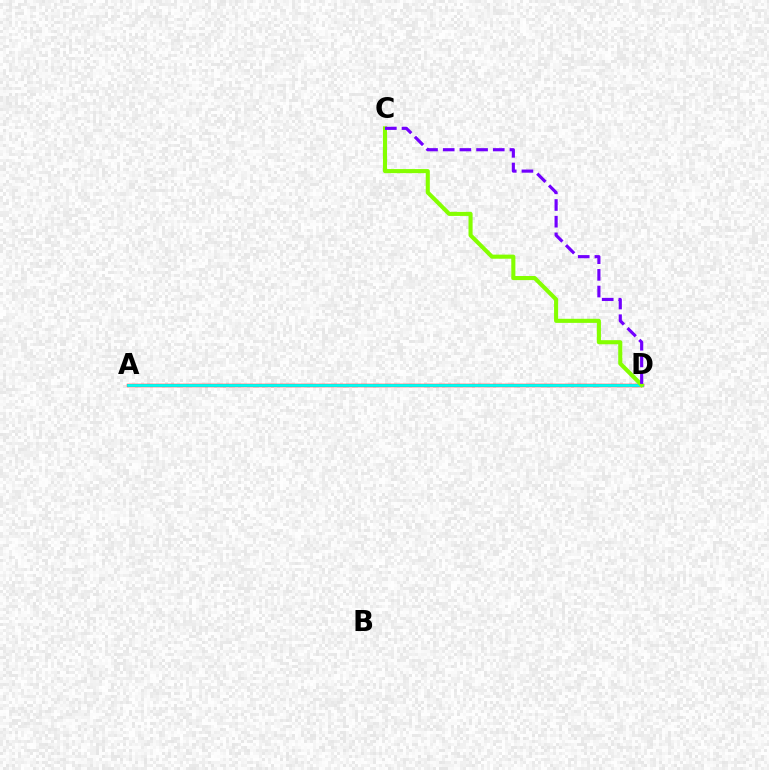{('A', 'D'): [{'color': '#ff0000', 'line_style': 'solid', 'thickness': 2.45}, {'color': '#00fff6', 'line_style': 'solid', 'thickness': 2.03}], ('C', 'D'): [{'color': '#84ff00', 'line_style': 'solid', 'thickness': 2.94}, {'color': '#7200ff', 'line_style': 'dashed', 'thickness': 2.27}]}